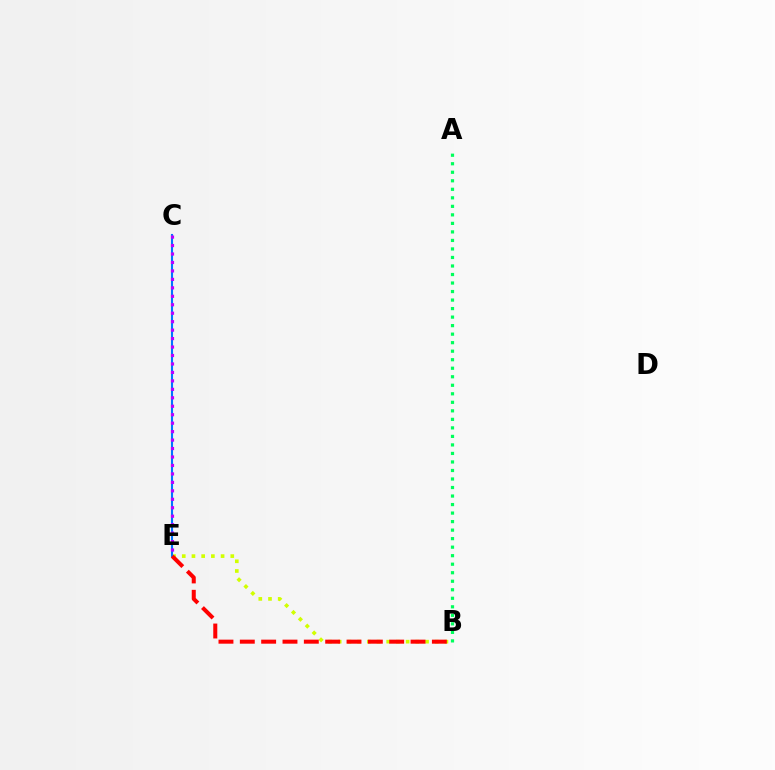{('B', 'E'): [{'color': '#d1ff00', 'line_style': 'dotted', 'thickness': 2.64}, {'color': '#ff0000', 'line_style': 'dashed', 'thickness': 2.9}], ('C', 'E'): [{'color': '#0074ff', 'line_style': 'solid', 'thickness': 1.51}, {'color': '#b900ff', 'line_style': 'dotted', 'thickness': 2.3}], ('A', 'B'): [{'color': '#00ff5c', 'line_style': 'dotted', 'thickness': 2.32}]}